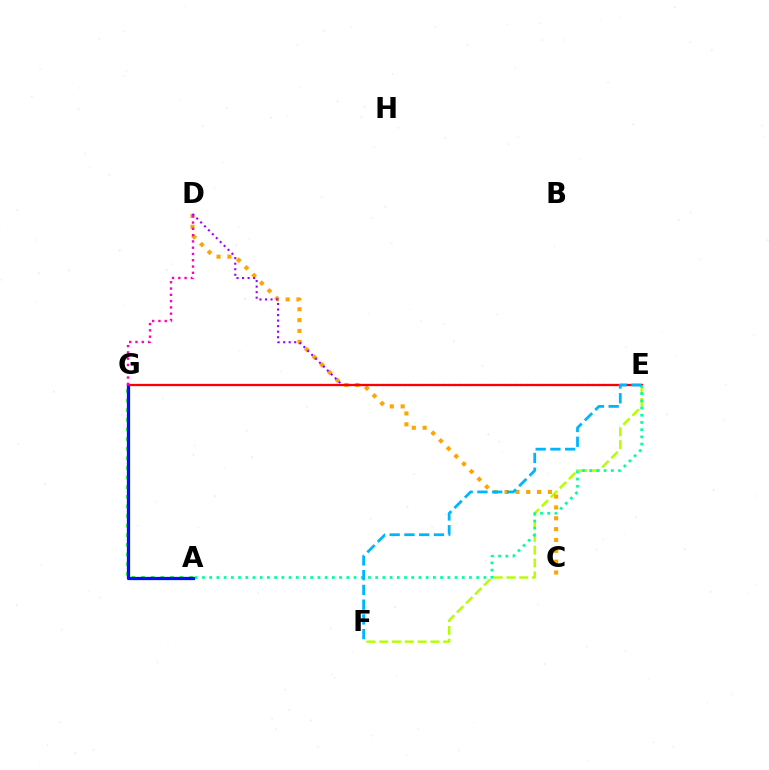{('E', 'F'): [{'color': '#b3ff00', 'line_style': 'dashed', 'thickness': 1.74}, {'color': '#00b5ff', 'line_style': 'dashed', 'thickness': 2.0}], ('C', 'D'): [{'color': '#ffa500', 'line_style': 'dotted', 'thickness': 2.95}], ('A', 'G'): [{'color': '#08ff00', 'line_style': 'dotted', 'thickness': 2.62}, {'color': '#0010ff', 'line_style': 'solid', 'thickness': 2.35}], ('D', 'E'): [{'color': '#9b00ff', 'line_style': 'dotted', 'thickness': 1.51}], ('E', 'G'): [{'color': '#ff0000', 'line_style': 'solid', 'thickness': 1.64}], ('A', 'E'): [{'color': '#00ff9d', 'line_style': 'dotted', 'thickness': 1.96}], ('D', 'G'): [{'color': '#ff00bd', 'line_style': 'dotted', 'thickness': 1.71}]}